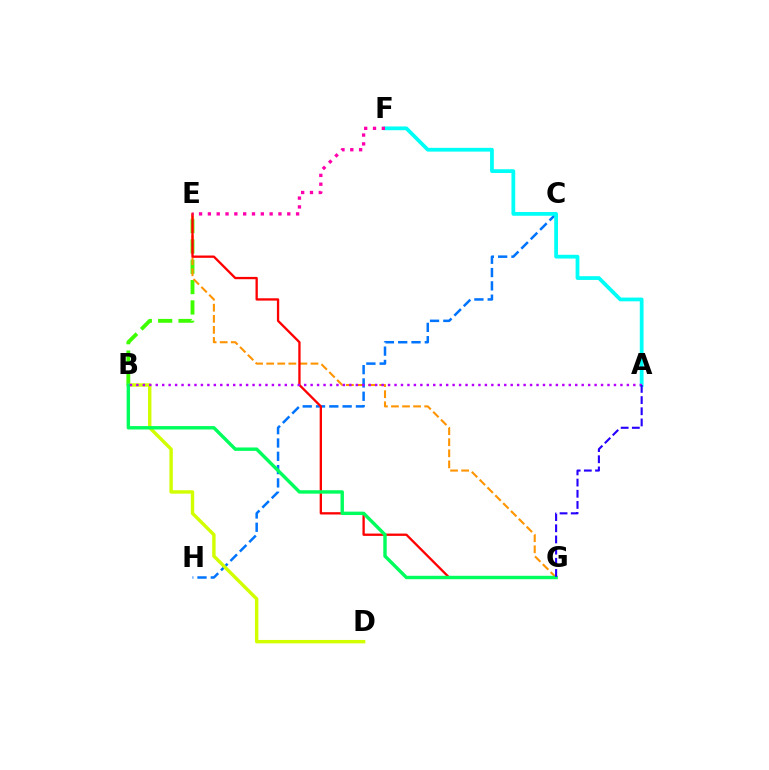{('B', 'E'): [{'color': '#3dff00', 'line_style': 'dashed', 'thickness': 2.76}], ('E', 'G'): [{'color': '#ff9400', 'line_style': 'dashed', 'thickness': 1.5}, {'color': '#ff0000', 'line_style': 'solid', 'thickness': 1.67}], ('C', 'H'): [{'color': '#0074ff', 'line_style': 'dashed', 'thickness': 1.81}], ('B', 'D'): [{'color': '#d1ff00', 'line_style': 'solid', 'thickness': 2.45}], ('A', 'F'): [{'color': '#00fff6', 'line_style': 'solid', 'thickness': 2.71}], ('B', 'G'): [{'color': '#00ff5c', 'line_style': 'solid', 'thickness': 2.46}], ('A', 'B'): [{'color': '#b900ff', 'line_style': 'dotted', 'thickness': 1.75}], ('A', 'G'): [{'color': '#2500ff', 'line_style': 'dashed', 'thickness': 1.52}], ('E', 'F'): [{'color': '#ff00ac', 'line_style': 'dotted', 'thickness': 2.4}]}